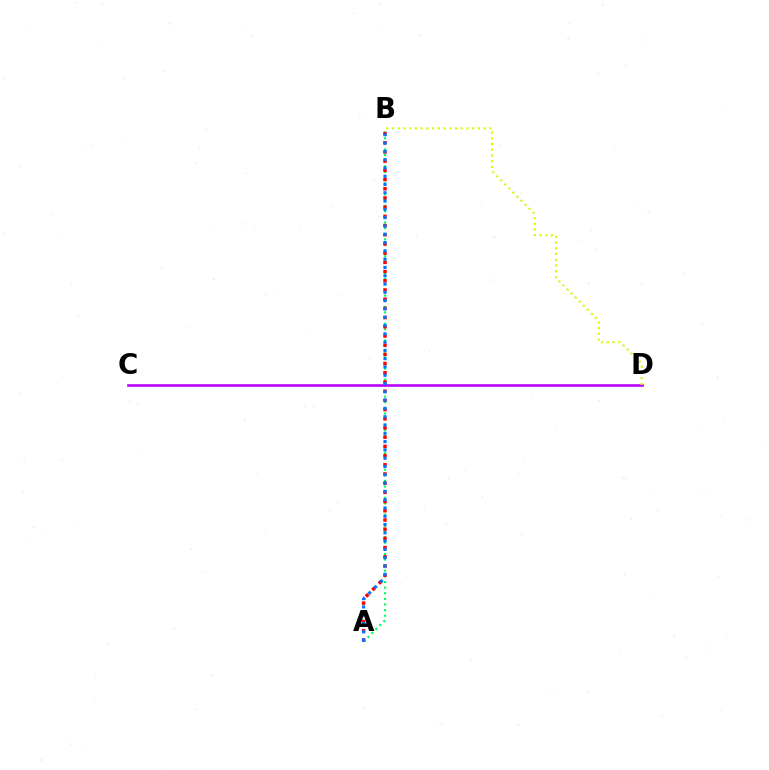{('A', 'B'): [{'color': '#00ff5c', 'line_style': 'dotted', 'thickness': 1.53}, {'color': '#ff0000', 'line_style': 'dotted', 'thickness': 2.5}, {'color': '#0074ff', 'line_style': 'dotted', 'thickness': 2.25}], ('C', 'D'): [{'color': '#b900ff', 'line_style': 'solid', 'thickness': 1.87}], ('B', 'D'): [{'color': '#d1ff00', 'line_style': 'dotted', 'thickness': 1.56}]}